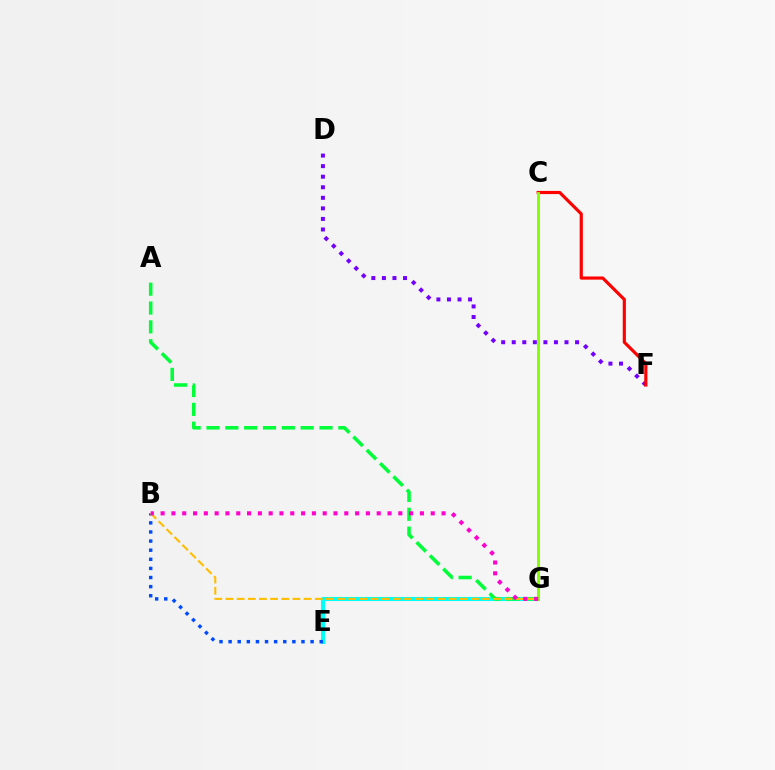{('E', 'G'): [{'color': '#00fff6', 'line_style': 'solid', 'thickness': 2.94}], ('B', 'E'): [{'color': '#004bff', 'line_style': 'dotted', 'thickness': 2.47}], ('D', 'F'): [{'color': '#7200ff', 'line_style': 'dotted', 'thickness': 2.87}], ('C', 'F'): [{'color': '#ff0000', 'line_style': 'solid', 'thickness': 2.28}], ('A', 'G'): [{'color': '#00ff39', 'line_style': 'dashed', 'thickness': 2.56}], ('B', 'G'): [{'color': '#ffbd00', 'line_style': 'dashed', 'thickness': 1.52}, {'color': '#ff00cf', 'line_style': 'dotted', 'thickness': 2.94}], ('C', 'G'): [{'color': '#84ff00', 'line_style': 'solid', 'thickness': 2.07}]}